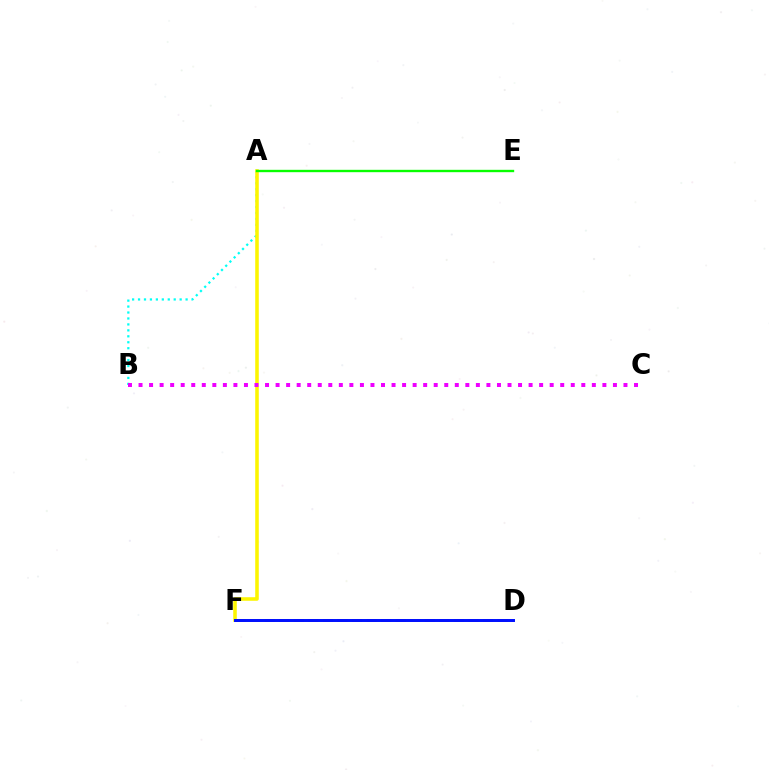{('A', 'B'): [{'color': '#00fff6', 'line_style': 'dotted', 'thickness': 1.62}], ('A', 'F'): [{'color': '#fcf500', 'line_style': 'solid', 'thickness': 2.56}], ('A', 'E'): [{'color': '#08ff00', 'line_style': 'solid', 'thickness': 1.7}], ('B', 'C'): [{'color': '#ee00ff', 'line_style': 'dotted', 'thickness': 2.86}], ('D', 'F'): [{'color': '#ff0000', 'line_style': 'dashed', 'thickness': 1.98}, {'color': '#0010ff', 'line_style': 'solid', 'thickness': 2.14}]}